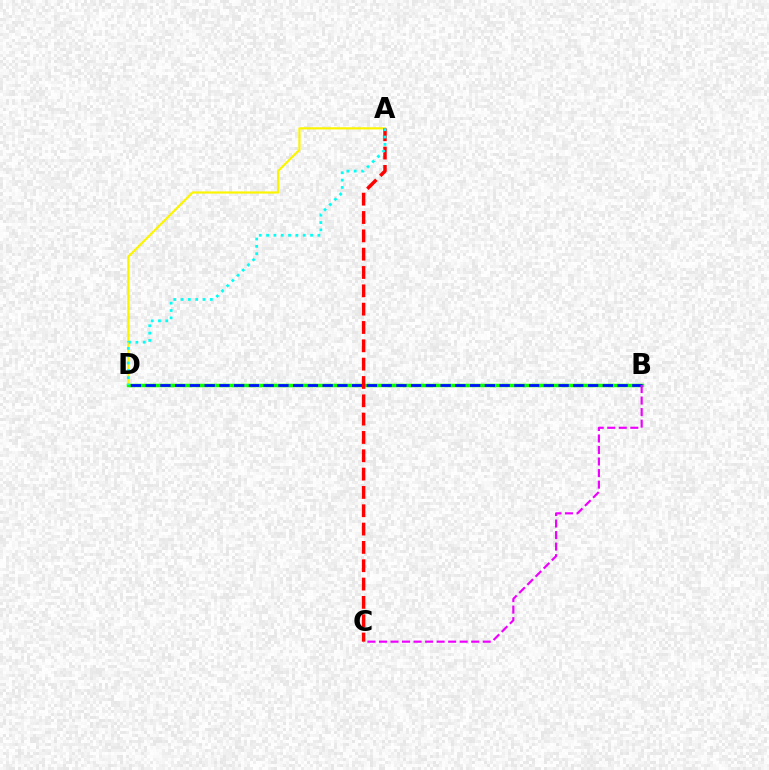{('A', 'D'): [{'color': '#fcf500', 'line_style': 'solid', 'thickness': 1.58}, {'color': '#00fff6', 'line_style': 'dotted', 'thickness': 1.99}], ('B', 'D'): [{'color': '#08ff00', 'line_style': 'solid', 'thickness': 2.5}, {'color': '#0010ff', 'line_style': 'dashed', 'thickness': 2.0}], ('A', 'C'): [{'color': '#ff0000', 'line_style': 'dashed', 'thickness': 2.49}], ('B', 'C'): [{'color': '#ee00ff', 'line_style': 'dashed', 'thickness': 1.57}]}